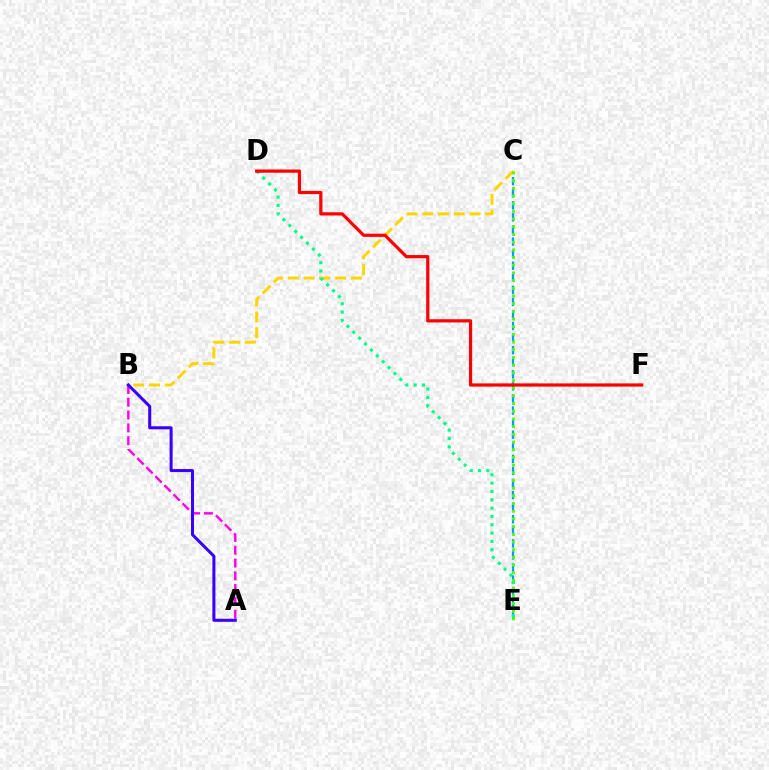{('A', 'B'): [{'color': '#ff00ed', 'line_style': 'dashed', 'thickness': 1.74}, {'color': '#3700ff', 'line_style': 'solid', 'thickness': 2.18}], ('C', 'E'): [{'color': '#009eff', 'line_style': 'dashed', 'thickness': 1.64}, {'color': '#4fff00', 'line_style': 'dotted', 'thickness': 2.09}], ('B', 'C'): [{'color': '#ffd500', 'line_style': 'dashed', 'thickness': 2.14}], ('D', 'E'): [{'color': '#00ff86', 'line_style': 'dotted', 'thickness': 2.26}], ('D', 'F'): [{'color': '#ff0000', 'line_style': 'solid', 'thickness': 2.31}]}